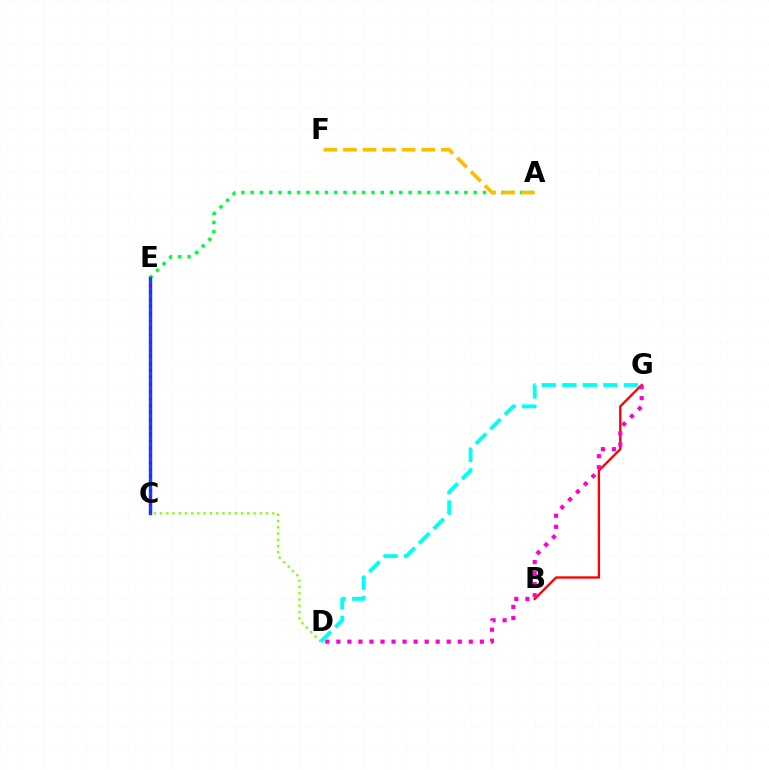{('B', 'G'): [{'color': '#ff0000', 'line_style': 'solid', 'thickness': 1.68}], ('A', 'E'): [{'color': '#00ff39', 'line_style': 'dotted', 'thickness': 2.52}], ('C', 'E'): [{'color': '#004bff', 'line_style': 'solid', 'thickness': 2.47}, {'color': '#7200ff', 'line_style': 'dotted', 'thickness': 1.93}], ('D', 'G'): [{'color': '#ff00cf', 'line_style': 'dotted', 'thickness': 3.0}, {'color': '#00fff6', 'line_style': 'dashed', 'thickness': 2.79}], ('C', 'D'): [{'color': '#84ff00', 'line_style': 'dotted', 'thickness': 1.69}], ('A', 'F'): [{'color': '#ffbd00', 'line_style': 'dashed', 'thickness': 2.66}]}